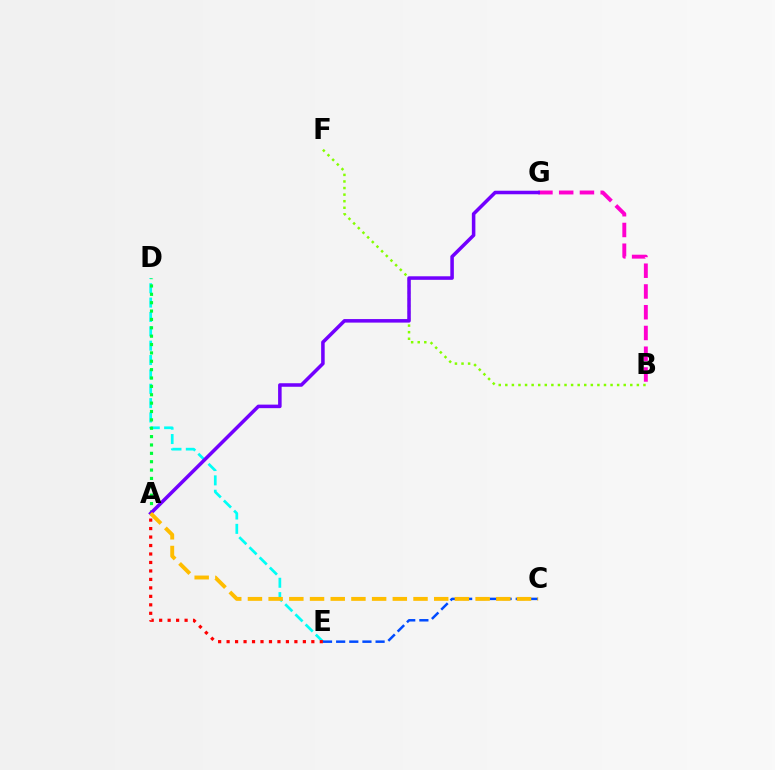{('B', 'F'): [{'color': '#84ff00', 'line_style': 'dotted', 'thickness': 1.79}], ('B', 'G'): [{'color': '#ff00cf', 'line_style': 'dashed', 'thickness': 2.82}], ('D', 'E'): [{'color': '#00fff6', 'line_style': 'dashed', 'thickness': 1.95}], ('A', 'E'): [{'color': '#ff0000', 'line_style': 'dotted', 'thickness': 2.3}], ('C', 'E'): [{'color': '#004bff', 'line_style': 'dashed', 'thickness': 1.79}], ('A', 'D'): [{'color': '#00ff39', 'line_style': 'dotted', 'thickness': 2.27}], ('A', 'G'): [{'color': '#7200ff', 'line_style': 'solid', 'thickness': 2.54}], ('A', 'C'): [{'color': '#ffbd00', 'line_style': 'dashed', 'thickness': 2.81}]}